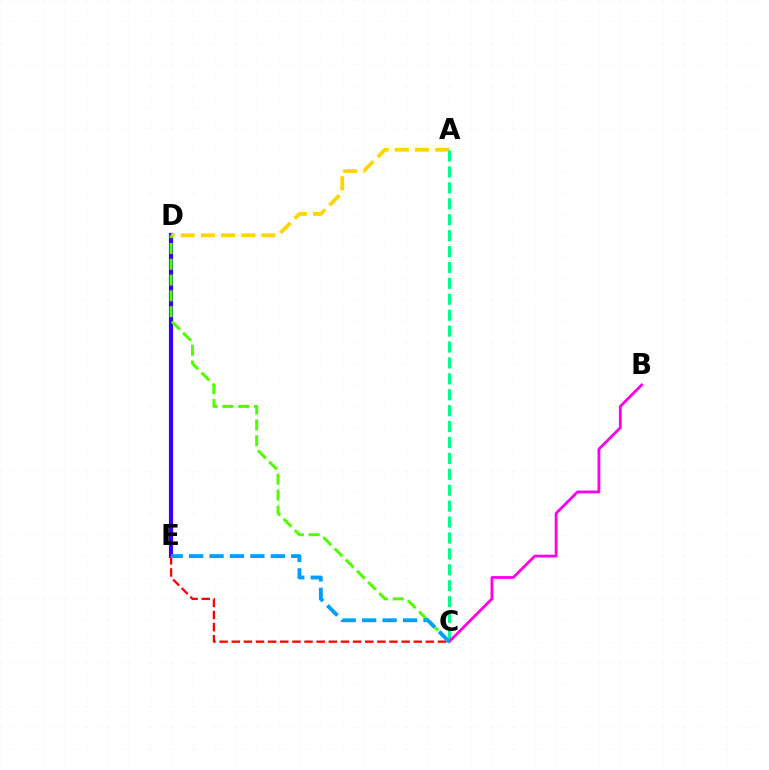{('D', 'E'): [{'color': '#3700ff', 'line_style': 'solid', 'thickness': 2.99}], ('A', 'D'): [{'color': '#ffd500', 'line_style': 'dashed', 'thickness': 2.74}], ('C', 'E'): [{'color': '#ff0000', 'line_style': 'dashed', 'thickness': 1.65}, {'color': '#009eff', 'line_style': 'dashed', 'thickness': 2.78}], ('A', 'C'): [{'color': '#00ff86', 'line_style': 'dashed', 'thickness': 2.16}], ('B', 'C'): [{'color': '#ff00ed', 'line_style': 'solid', 'thickness': 2.02}], ('C', 'D'): [{'color': '#4fff00', 'line_style': 'dashed', 'thickness': 2.15}]}